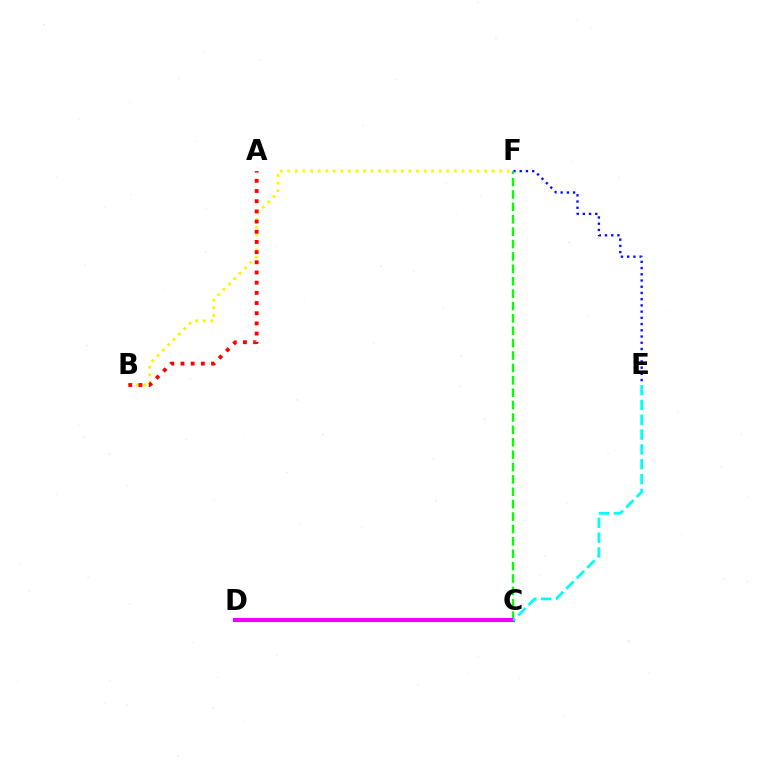{('B', 'F'): [{'color': '#fcf500', 'line_style': 'dotted', 'thickness': 2.06}], ('E', 'F'): [{'color': '#0010ff', 'line_style': 'dotted', 'thickness': 1.69}], ('C', 'F'): [{'color': '#08ff00', 'line_style': 'dashed', 'thickness': 1.68}], ('C', 'D'): [{'color': '#ee00ff', 'line_style': 'solid', 'thickness': 2.97}], ('A', 'B'): [{'color': '#ff0000', 'line_style': 'dotted', 'thickness': 2.77}], ('C', 'E'): [{'color': '#00fff6', 'line_style': 'dashed', 'thickness': 2.01}]}